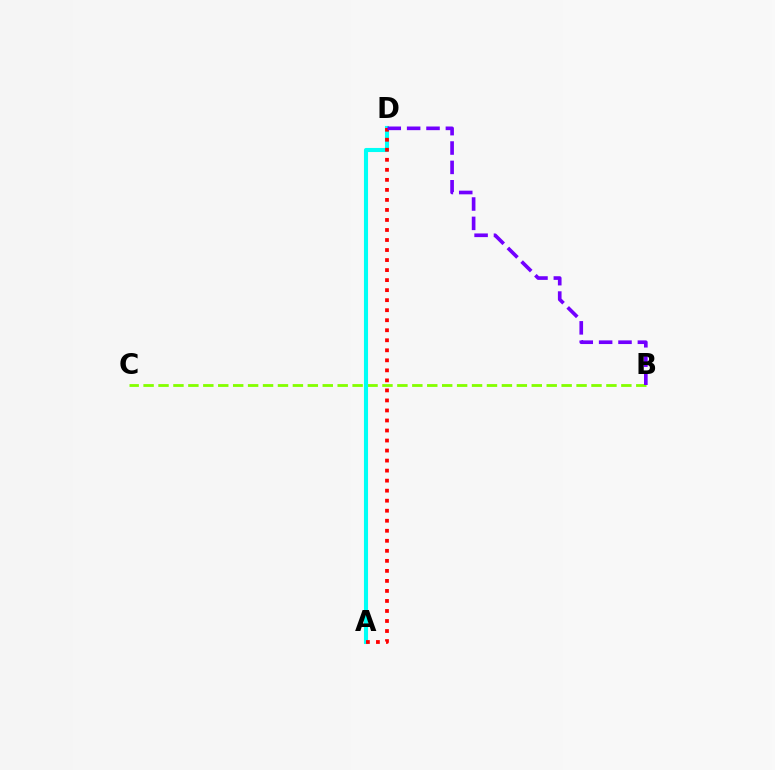{('B', 'C'): [{'color': '#84ff00', 'line_style': 'dashed', 'thickness': 2.03}], ('A', 'D'): [{'color': '#00fff6', 'line_style': 'solid', 'thickness': 2.94}, {'color': '#ff0000', 'line_style': 'dotted', 'thickness': 2.72}], ('B', 'D'): [{'color': '#7200ff', 'line_style': 'dashed', 'thickness': 2.63}]}